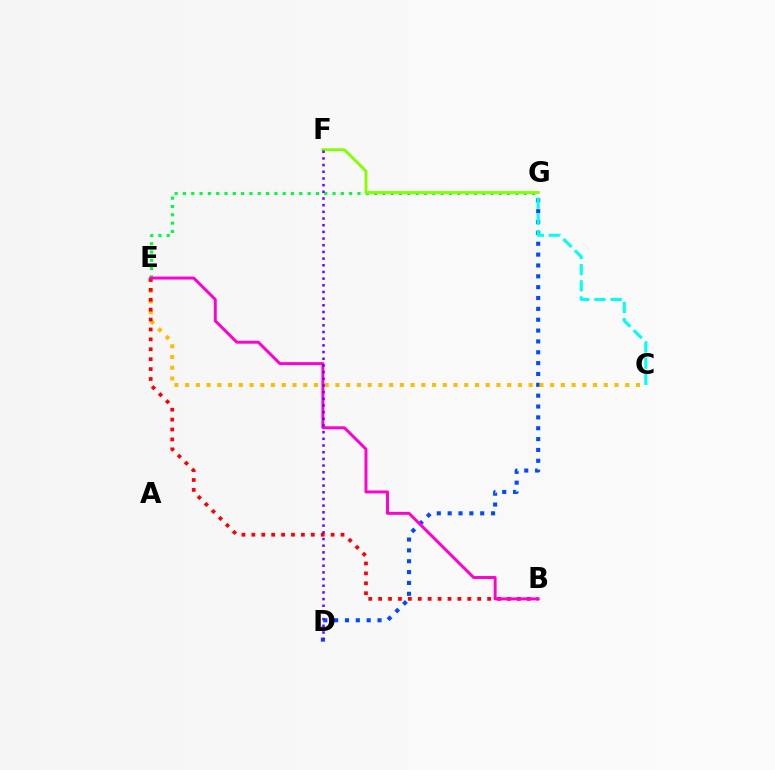{('D', 'G'): [{'color': '#004bff', 'line_style': 'dotted', 'thickness': 2.95}], ('C', 'E'): [{'color': '#ffbd00', 'line_style': 'dotted', 'thickness': 2.92}], ('C', 'G'): [{'color': '#00fff6', 'line_style': 'dashed', 'thickness': 2.2}], ('E', 'G'): [{'color': '#00ff39', 'line_style': 'dotted', 'thickness': 2.26}], ('F', 'G'): [{'color': '#84ff00', 'line_style': 'solid', 'thickness': 2.06}], ('B', 'E'): [{'color': '#ff0000', 'line_style': 'dotted', 'thickness': 2.69}, {'color': '#ff00cf', 'line_style': 'solid', 'thickness': 2.12}], ('D', 'F'): [{'color': '#7200ff', 'line_style': 'dotted', 'thickness': 1.81}]}